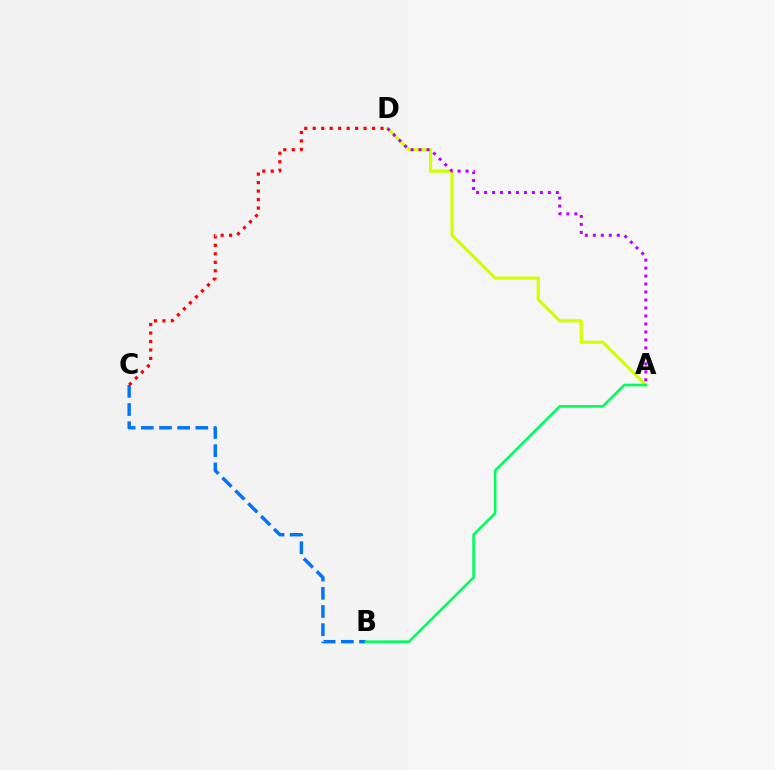{('A', 'D'): [{'color': '#d1ff00', 'line_style': 'solid', 'thickness': 2.28}, {'color': '#b900ff', 'line_style': 'dotted', 'thickness': 2.17}], ('B', 'C'): [{'color': '#0074ff', 'line_style': 'dashed', 'thickness': 2.47}], ('C', 'D'): [{'color': '#ff0000', 'line_style': 'dotted', 'thickness': 2.3}], ('A', 'B'): [{'color': '#00ff5c', 'line_style': 'solid', 'thickness': 1.89}]}